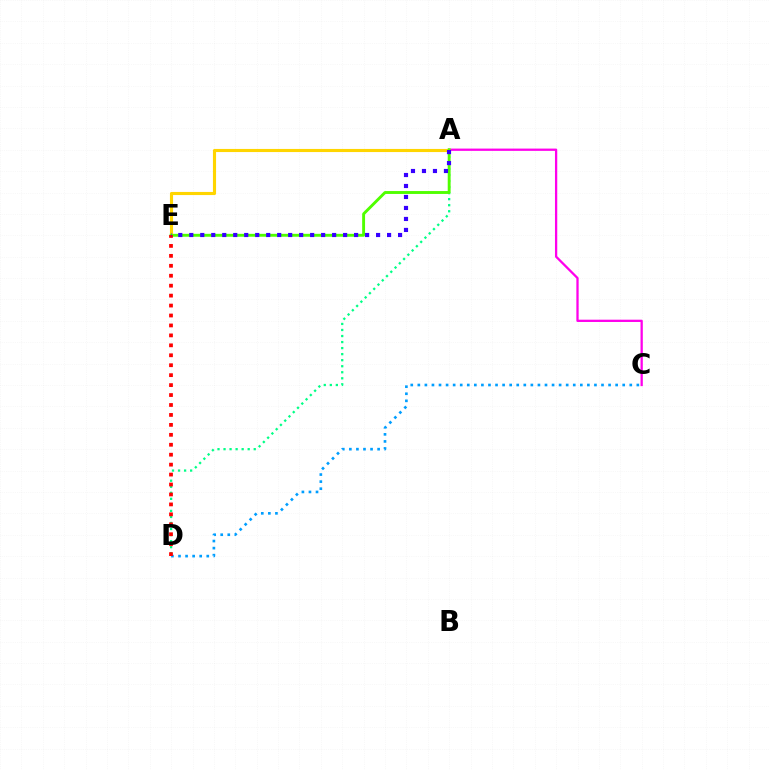{('A', 'D'): [{'color': '#00ff86', 'line_style': 'dotted', 'thickness': 1.64}], ('A', 'E'): [{'color': '#ffd500', 'line_style': 'solid', 'thickness': 2.25}, {'color': '#4fff00', 'line_style': 'solid', 'thickness': 2.08}, {'color': '#3700ff', 'line_style': 'dotted', 'thickness': 2.99}], ('C', 'D'): [{'color': '#009eff', 'line_style': 'dotted', 'thickness': 1.92}], ('A', 'C'): [{'color': '#ff00ed', 'line_style': 'solid', 'thickness': 1.65}], ('D', 'E'): [{'color': '#ff0000', 'line_style': 'dotted', 'thickness': 2.7}]}